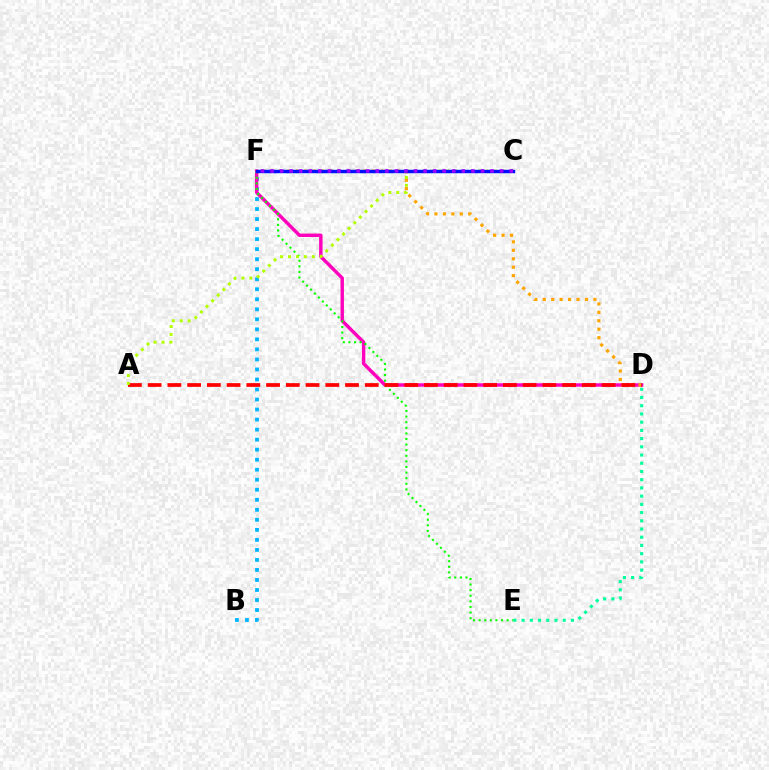{('B', 'F'): [{'color': '#00b5ff', 'line_style': 'dotted', 'thickness': 2.72}], ('D', 'F'): [{'color': '#ff00bd', 'line_style': 'solid', 'thickness': 2.47}, {'color': '#ffa500', 'line_style': 'dotted', 'thickness': 2.29}], ('E', 'F'): [{'color': '#08ff00', 'line_style': 'dotted', 'thickness': 1.52}], ('D', 'E'): [{'color': '#00ff9d', 'line_style': 'dotted', 'thickness': 2.23}], ('A', 'D'): [{'color': '#ff0000', 'line_style': 'dashed', 'thickness': 2.68}], ('A', 'C'): [{'color': '#b3ff00', 'line_style': 'dotted', 'thickness': 2.15}], ('C', 'F'): [{'color': '#0010ff', 'line_style': 'solid', 'thickness': 2.47}, {'color': '#9b00ff', 'line_style': 'dotted', 'thickness': 2.6}]}